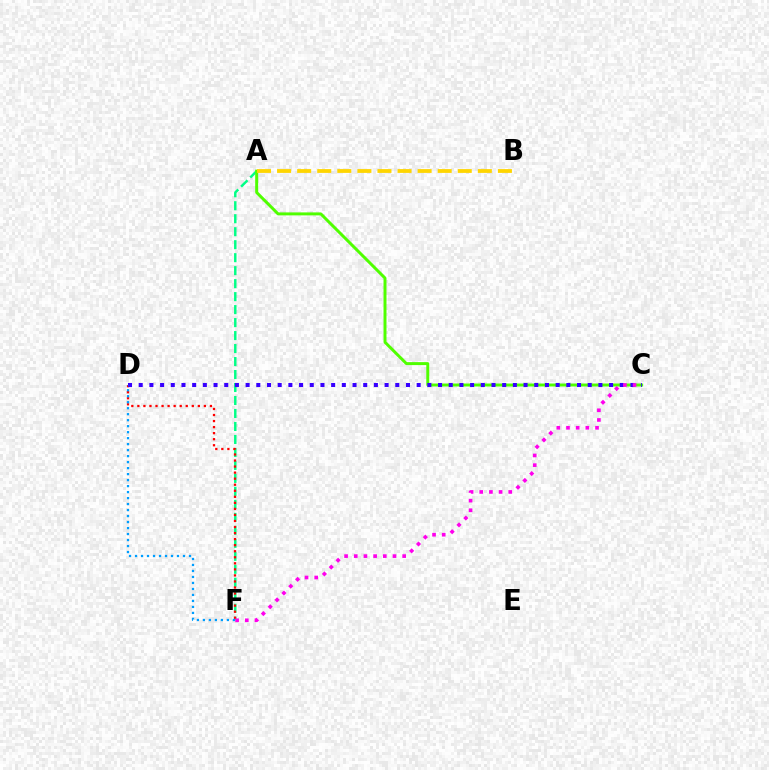{('A', 'F'): [{'color': '#00ff86', 'line_style': 'dashed', 'thickness': 1.76}], ('A', 'C'): [{'color': '#4fff00', 'line_style': 'solid', 'thickness': 2.13}], ('D', 'F'): [{'color': '#ff0000', 'line_style': 'dotted', 'thickness': 1.64}, {'color': '#009eff', 'line_style': 'dotted', 'thickness': 1.63}], ('C', 'D'): [{'color': '#3700ff', 'line_style': 'dotted', 'thickness': 2.9}], ('C', 'F'): [{'color': '#ff00ed', 'line_style': 'dotted', 'thickness': 2.63}], ('A', 'B'): [{'color': '#ffd500', 'line_style': 'dashed', 'thickness': 2.73}]}